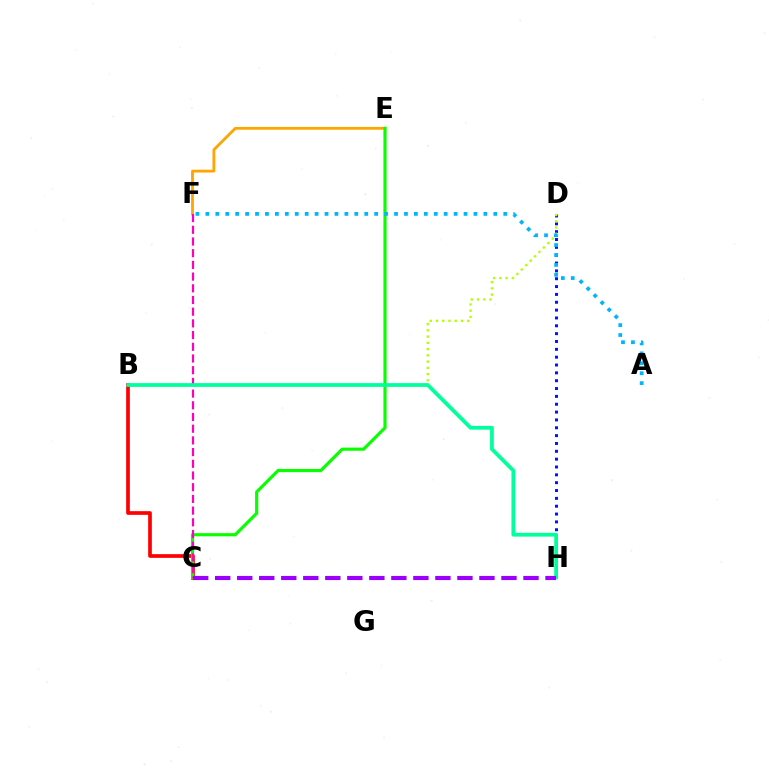{('E', 'F'): [{'color': '#ffa500', 'line_style': 'solid', 'thickness': 2.02}], ('D', 'H'): [{'color': '#0010ff', 'line_style': 'dotted', 'thickness': 2.13}], ('B', 'C'): [{'color': '#ff0000', 'line_style': 'solid', 'thickness': 2.66}], ('C', 'E'): [{'color': '#08ff00', 'line_style': 'solid', 'thickness': 2.28}], ('C', 'F'): [{'color': '#ff00bd', 'line_style': 'dashed', 'thickness': 1.59}], ('B', 'D'): [{'color': '#b3ff00', 'line_style': 'dotted', 'thickness': 1.7}], ('B', 'H'): [{'color': '#00ff9d', 'line_style': 'solid', 'thickness': 2.7}], ('A', 'F'): [{'color': '#00b5ff', 'line_style': 'dotted', 'thickness': 2.7}], ('C', 'H'): [{'color': '#9b00ff', 'line_style': 'dashed', 'thickness': 2.99}]}